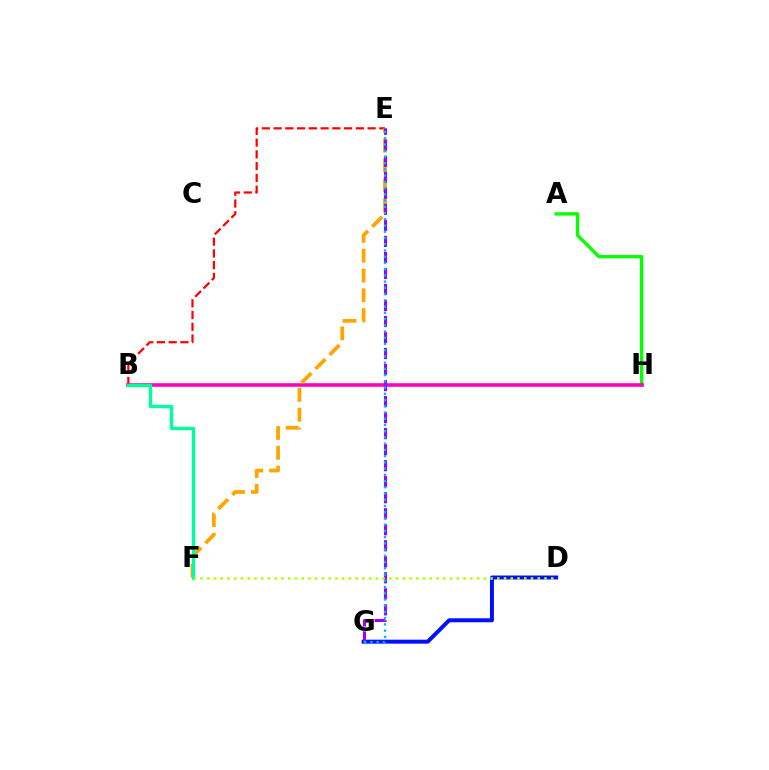{('B', 'E'): [{'color': '#ff0000', 'line_style': 'dashed', 'thickness': 1.6}], ('A', 'H'): [{'color': '#08ff00', 'line_style': 'solid', 'thickness': 2.42}], ('B', 'H'): [{'color': '#ff00bd', 'line_style': 'solid', 'thickness': 2.58}], ('E', 'F'): [{'color': '#ffa500', 'line_style': 'dashed', 'thickness': 2.69}], ('D', 'G'): [{'color': '#0010ff', 'line_style': 'solid', 'thickness': 2.86}], ('B', 'F'): [{'color': '#00ff9d', 'line_style': 'solid', 'thickness': 2.44}], ('E', 'G'): [{'color': '#9b00ff', 'line_style': 'dashed', 'thickness': 2.18}, {'color': '#00b5ff', 'line_style': 'dotted', 'thickness': 1.69}], ('D', 'F'): [{'color': '#b3ff00', 'line_style': 'dotted', 'thickness': 1.83}]}